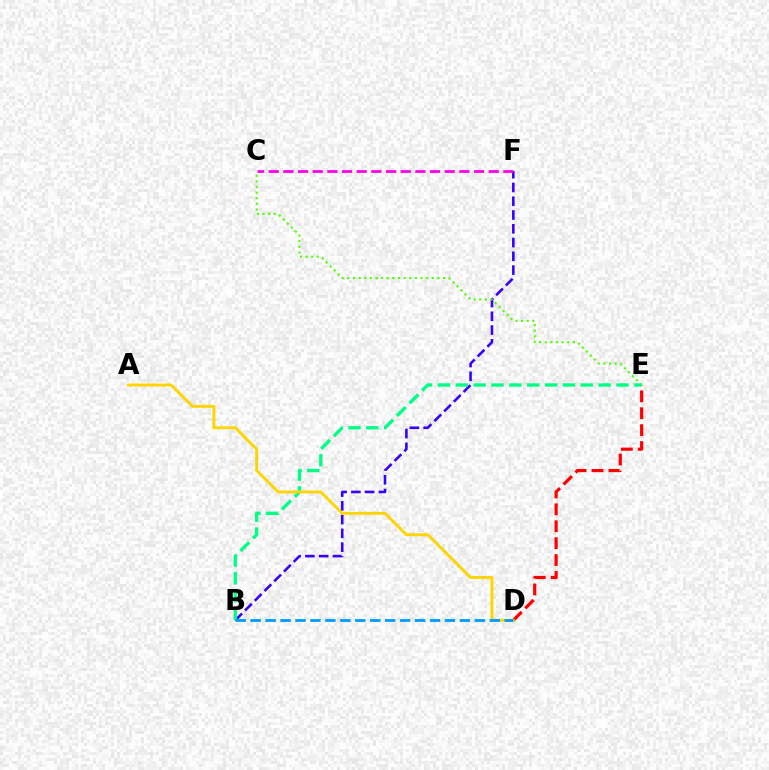{('D', 'E'): [{'color': '#ff0000', 'line_style': 'dashed', 'thickness': 2.3}], ('B', 'F'): [{'color': '#3700ff', 'line_style': 'dashed', 'thickness': 1.87}], ('C', 'E'): [{'color': '#4fff00', 'line_style': 'dotted', 'thickness': 1.53}], ('B', 'E'): [{'color': '#00ff86', 'line_style': 'dashed', 'thickness': 2.43}], ('A', 'D'): [{'color': '#ffd500', 'line_style': 'solid', 'thickness': 2.09}], ('B', 'D'): [{'color': '#009eff', 'line_style': 'dashed', 'thickness': 2.03}], ('C', 'F'): [{'color': '#ff00ed', 'line_style': 'dashed', 'thickness': 1.99}]}